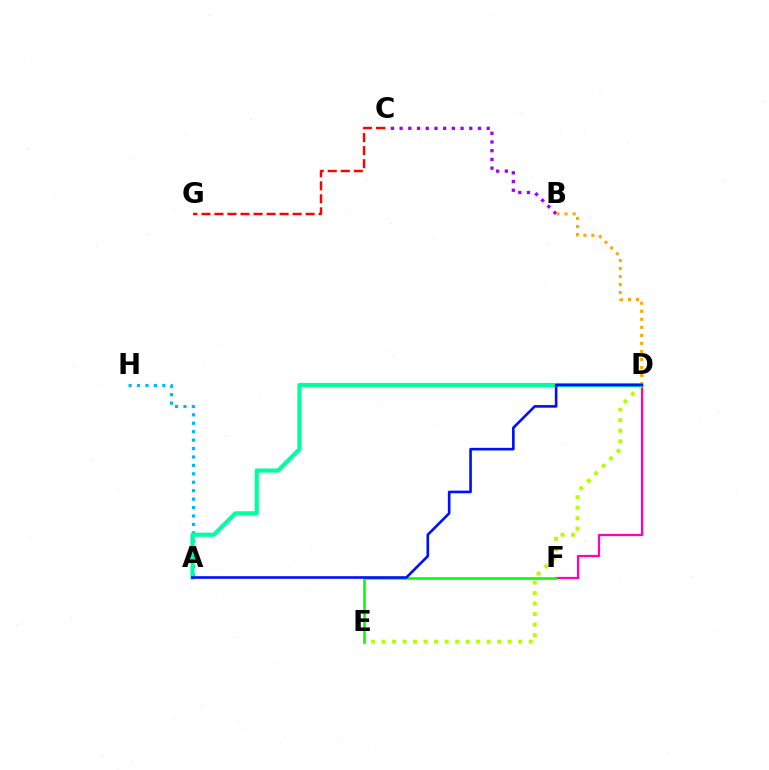{('B', 'C'): [{'color': '#9b00ff', 'line_style': 'dotted', 'thickness': 2.37}], ('D', 'F'): [{'color': '#ff00bd', 'line_style': 'solid', 'thickness': 1.61}], ('C', 'G'): [{'color': '#ff0000', 'line_style': 'dashed', 'thickness': 1.77}], ('A', 'H'): [{'color': '#00b5ff', 'line_style': 'dotted', 'thickness': 2.29}], ('B', 'D'): [{'color': '#ffa500', 'line_style': 'dotted', 'thickness': 2.18}], ('D', 'E'): [{'color': '#b3ff00', 'line_style': 'dotted', 'thickness': 2.86}], ('A', 'D'): [{'color': '#00ff9d', 'line_style': 'solid', 'thickness': 3.0}, {'color': '#0010ff', 'line_style': 'solid', 'thickness': 1.89}], ('E', 'F'): [{'color': '#08ff00', 'line_style': 'solid', 'thickness': 1.89}]}